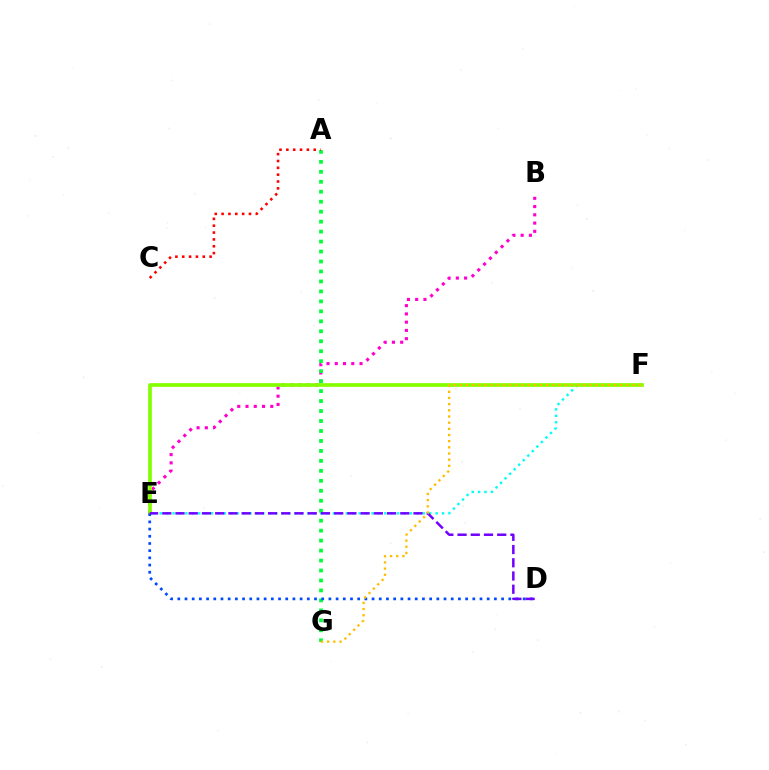{('B', 'E'): [{'color': '#ff00cf', 'line_style': 'dotted', 'thickness': 2.24}], ('E', 'F'): [{'color': '#00fff6', 'line_style': 'dotted', 'thickness': 1.74}, {'color': '#84ff00', 'line_style': 'solid', 'thickness': 2.66}], ('A', 'G'): [{'color': '#00ff39', 'line_style': 'dotted', 'thickness': 2.71}], ('D', 'E'): [{'color': '#004bff', 'line_style': 'dotted', 'thickness': 1.95}, {'color': '#7200ff', 'line_style': 'dashed', 'thickness': 1.8}], ('F', 'G'): [{'color': '#ffbd00', 'line_style': 'dotted', 'thickness': 1.68}], ('A', 'C'): [{'color': '#ff0000', 'line_style': 'dotted', 'thickness': 1.86}]}